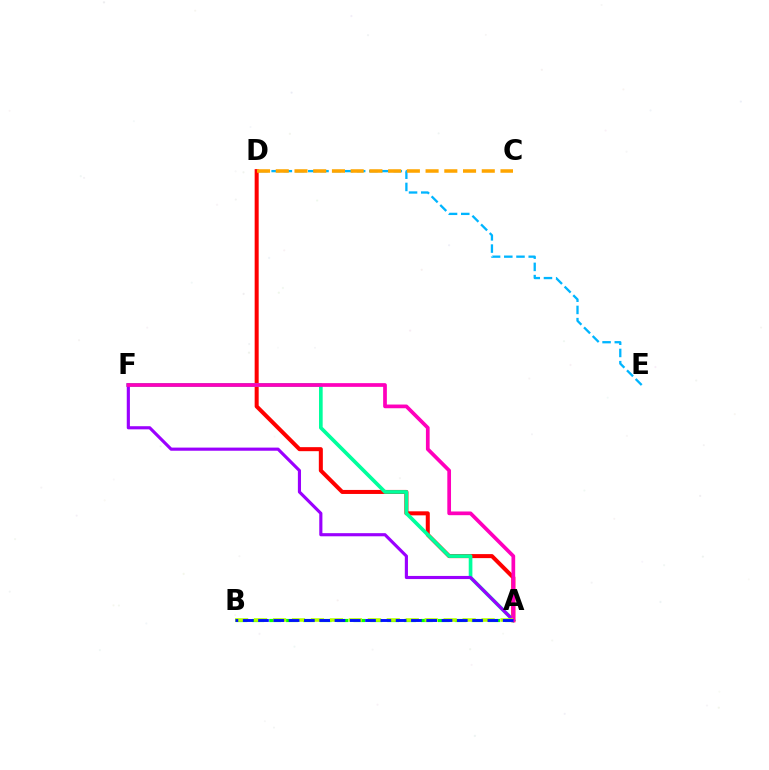{('D', 'E'): [{'color': '#00b5ff', 'line_style': 'dashed', 'thickness': 1.66}], ('A', 'D'): [{'color': '#ff0000', 'line_style': 'solid', 'thickness': 2.89}], ('A', 'F'): [{'color': '#00ff9d', 'line_style': 'solid', 'thickness': 2.64}, {'color': '#9b00ff', 'line_style': 'solid', 'thickness': 2.26}, {'color': '#ff00bd', 'line_style': 'solid', 'thickness': 2.67}], ('A', 'B'): [{'color': '#08ff00', 'line_style': 'dashed', 'thickness': 2.29}, {'color': '#b3ff00', 'line_style': 'dashed', 'thickness': 2.58}, {'color': '#0010ff', 'line_style': 'dashed', 'thickness': 2.08}], ('C', 'D'): [{'color': '#ffa500', 'line_style': 'dashed', 'thickness': 2.54}]}